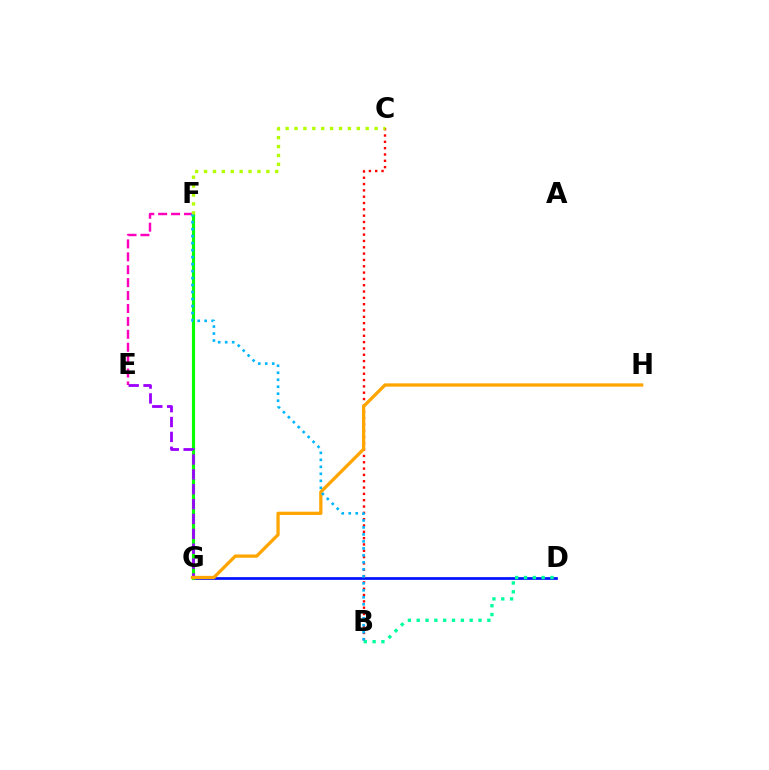{('D', 'G'): [{'color': '#0010ff', 'line_style': 'solid', 'thickness': 1.95}], ('F', 'G'): [{'color': '#08ff00', 'line_style': 'solid', 'thickness': 2.27}], ('E', 'F'): [{'color': '#ff00bd', 'line_style': 'dashed', 'thickness': 1.75}], ('B', 'C'): [{'color': '#ff0000', 'line_style': 'dotted', 'thickness': 1.72}], ('E', 'G'): [{'color': '#9b00ff', 'line_style': 'dashed', 'thickness': 2.02}], ('G', 'H'): [{'color': '#ffa500', 'line_style': 'solid', 'thickness': 2.36}], ('B', 'D'): [{'color': '#00ff9d', 'line_style': 'dotted', 'thickness': 2.4}], ('B', 'F'): [{'color': '#00b5ff', 'line_style': 'dotted', 'thickness': 1.9}], ('C', 'F'): [{'color': '#b3ff00', 'line_style': 'dotted', 'thickness': 2.42}]}